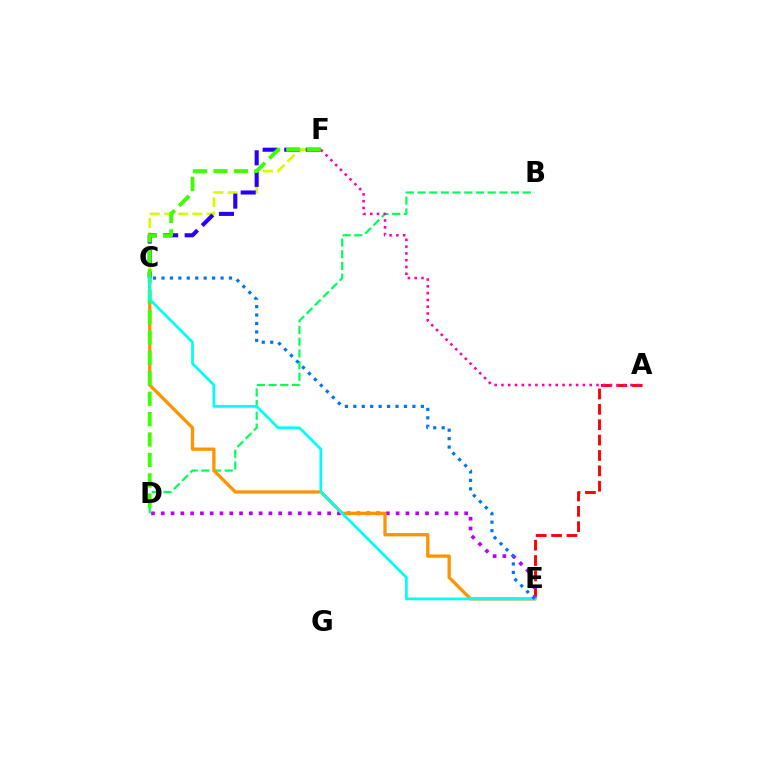{('C', 'F'): [{'color': '#d1ff00', 'line_style': 'dashed', 'thickness': 1.93}, {'color': '#2500ff', 'line_style': 'dashed', 'thickness': 2.93}], ('B', 'D'): [{'color': '#00ff5c', 'line_style': 'dashed', 'thickness': 1.59}], ('A', 'E'): [{'color': '#ff0000', 'line_style': 'dashed', 'thickness': 2.09}], ('A', 'F'): [{'color': '#ff00ac', 'line_style': 'dotted', 'thickness': 1.84}], ('D', 'E'): [{'color': '#b900ff', 'line_style': 'dotted', 'thickness': 2.66}], ('C', 'E'): [{'color': '#ff9400', 'line_style': 'solid', 'thickness': 2.38}, {'color': '#00fff6', 'line_style': 'solid', 'thickness': 1.97}, {'color': '#0074ff', 'line_style': 'dotted', 'thickness': 2.29}], ('D', 'F'): [{'color': '#3dff00', 'line_style': 'dashed', 'thickness': 2.77}]}